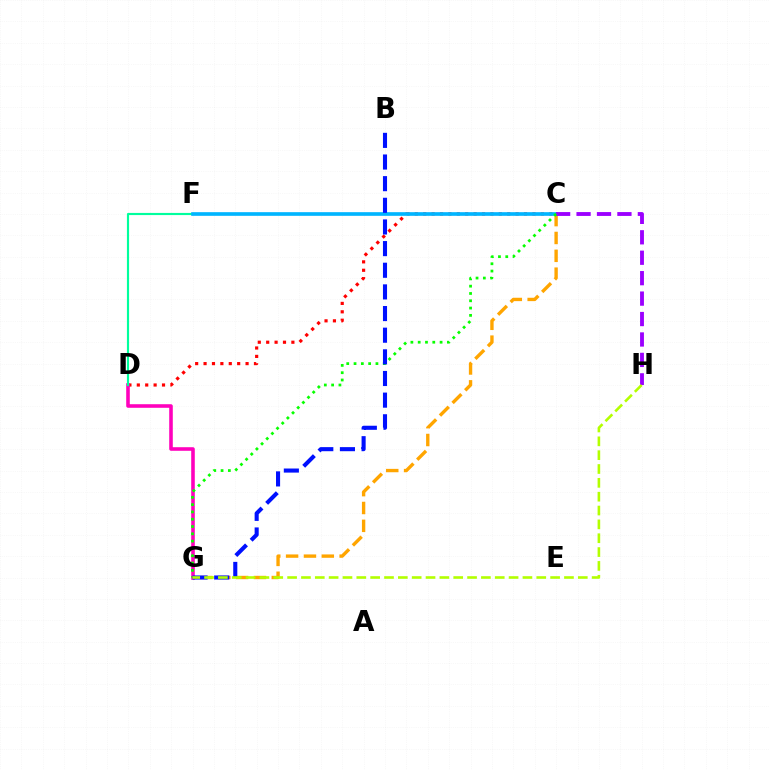{('C', 'D'): [{'color': '#ff0000', 'line_style': 'dotted', 'thickness': 2.28}], ('D', 'G'): [{'color': '#ff00bd', 'line_style': 'solid', 'thickness': 2.57}], ('C', 'G'): [{'color': '#ffa500', 'line_style': 'dashed', 'thickness': 2.42}, {'color': '#08ff00', 'line_style': 'dotted', 'thickness': 1.98}], ('D', 'F'): [{'color': '#00ff9d', 'line_style': 'solid', 'thickness': 1.55}], ('C', 'F'): [{'color': '#00b5ff', 'line_style': 'solid', 'thickness': 2.63}], ('C', 'H'): [{'color': '#9b00ff', 'line_style': 'dashed', 'thickness': 2.78}], ('B', 'G'): [{'color': '#0010ff', 'line_style': 'dashed', 'thickness': 2.94}], ('G', 'H'): [{'color': '#b3ff00', 'line_style': 'dashed', 'thickness': 1.88}]}